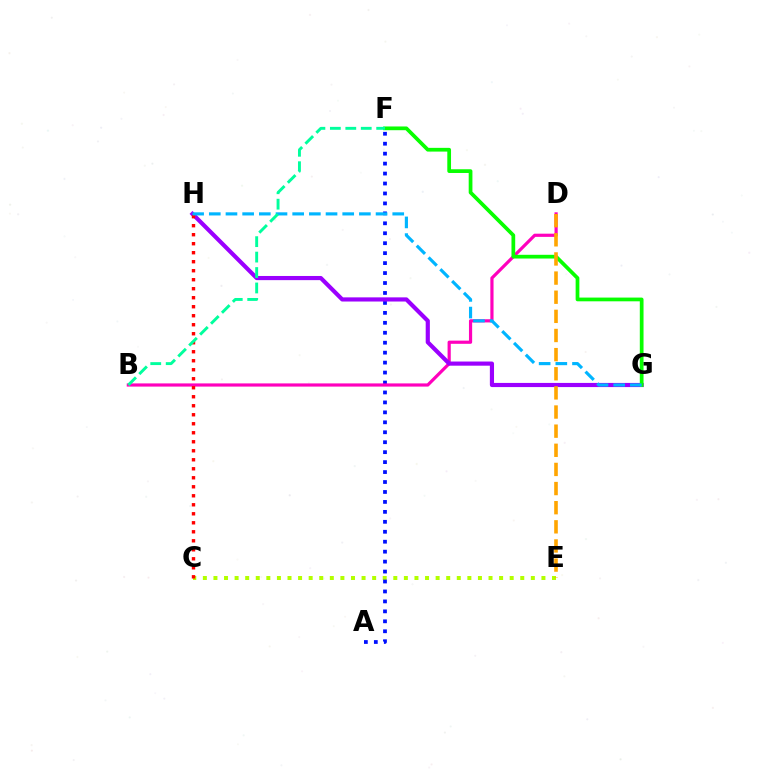{('C', 'E'): [{'color': '#b3ff00', 'line_style': 'dotted', 'thickness': 2.87}], ('A', 'F'): [{'color': '#0010ff', 'line_style': 'dotted', 'thickness': 2.7}], ('B', 'D'): [{'color': '#ff00bd', 'line_style': 'solid', 'thickness': 2.3}], ('G', 'H'): [{'color': '#9b00ff', 'line_style': 'solid', 'thickness': 2.99}, {'color': '#00b5ff', 'line_style': 'dashed', 'thickness': 2.27}], ('F', 'G'): [{'color': '#08ff00', 'line_style': 'solid', 'thickness': 2.69}], ('D', 'E'): [{'color': '#ffa500', 'line_style': 'dashed', 'thickness': 2.6}], ('C', 'H'): [{'color': '#ff0000', 'line_style': 'dotted', 'thickness': 2.45}], ('B', 'F'): [{'color': '#00ff9d', 'line_style': 'dashed', 'thickness': 2.1}]}